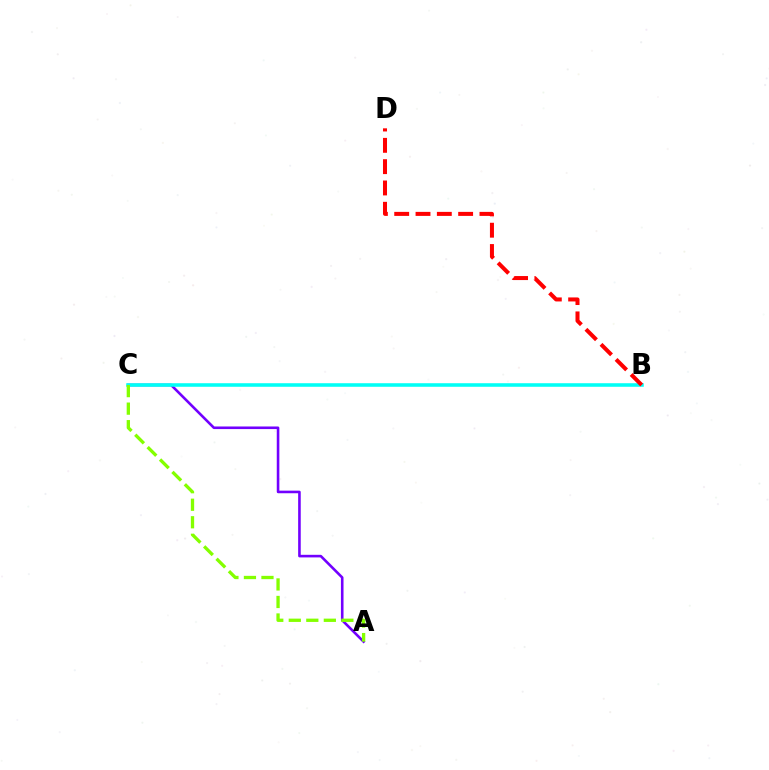{('A', 'C'): [{'color': '#7200ff', 'line_style': 'solid', 'thickness': 1.87}, {'color': '#84ff00', 'line_style': 'dashed', 'thickness': 2.38}], ('B', 'C'): [{'color': '#00fff6', 'line_style': 'solid', 'thickness': 2.56}], ('B', 'D'): [{'color': '#ff0000', 'line_style': 'dashed', 'thickness': 2.9}]}